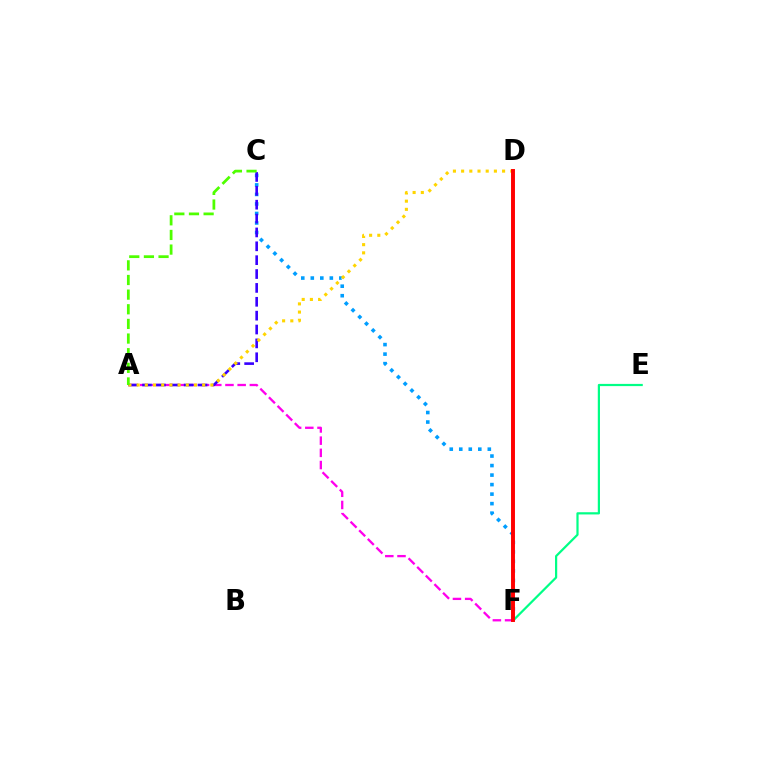{('A', 'F'): [{'color': '#ff00ed', 'line_style': 'dashed', 'thickness': 1.66}], ('C', 'F'): [{'color': '#009eff', 'line_style': 'dotted', 'thickness': 2.59}], ('A', 'C'): [{'color': '#3700ff', 'line_style': 'dashed', 'thickness': 1.88}, {'color': '#4fff00', 'line_style': 'dashed', 'thickness': 1.99}], ('A', 'D'): [{'color': '#ffd500', 'line_style': 'dotted', 'thickness': 2.23}], ('E', 'F'): [{'color': '#00ff86', 'line_style': 'solid', 'thickness': 1.59}], ('D', 'F'): [{'color': '#ff0000', 'line_style': 'solid', 'thickness': 2.83}]}